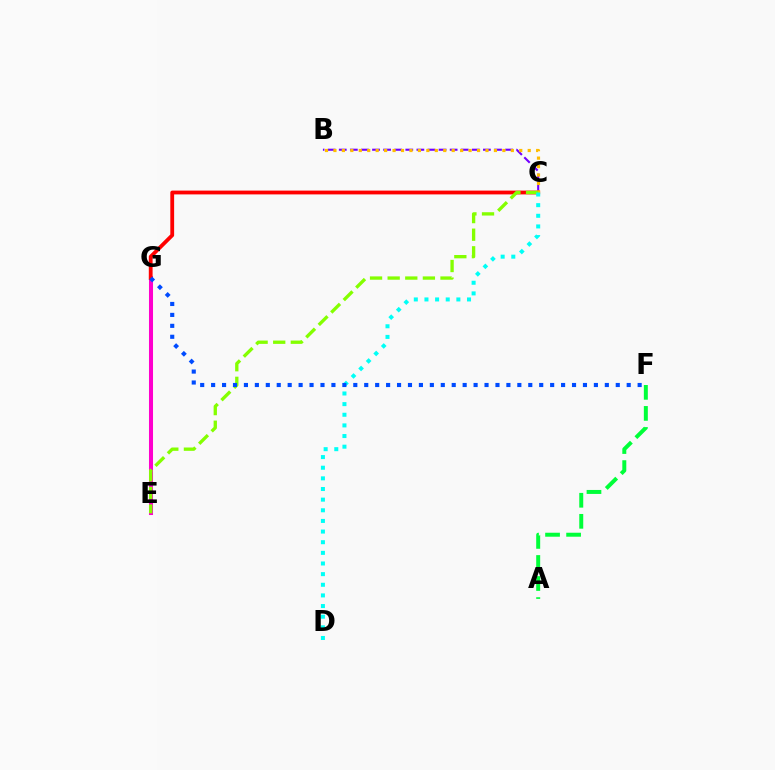{('B', 'C'): [{'color': '#7200ff', 'line_style': 'dashed', 'thickness': 1.51}, {'color': '#ffbd00', 'line_style': 'dotted', 'thickness': 2.3}], ('E', 'G'): [{'color': '#ff00cf', 'line_style': 'solid', 'thickness': 2.91}], ('A', 'F'): [{'color': '#00ff39', 'line_style': 'dashed', 'thickness': 2.86}], ('C', 'G'): [{'color': '#ff0000', 'line_style': 'solid', 'thickness': 2.74}], ('C', 'E'): [{'color': '#84ff00', 'line_style': 'dashed', 'thickness': 2.39}], ('C', 'D'): [{'color': '#00fff6', 'line_style': 'dotted', 'thickness': 2.89}], ('F', 'G'): [{'color': '#004bff', 'line_style': 'dotted', 'thickness': 2.97}]}